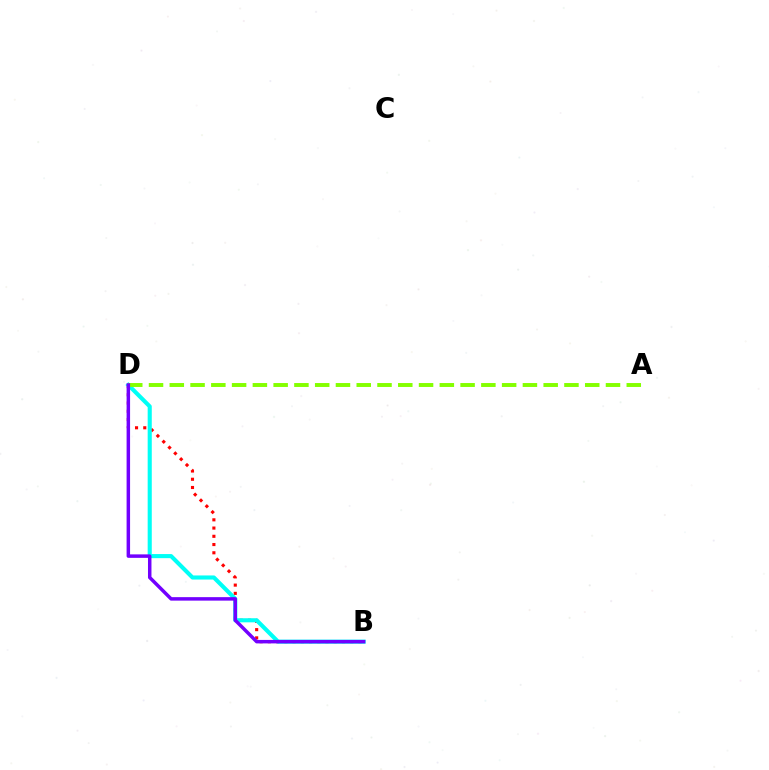{('B', 'D'): [{'color': '#ff0000', 'line_style': 'dotted', 'thickness': 2.24}, {'color': '#00fff6', 'line_style': 'solid', 'thickness': 2.95}, {'color': '#7200ff', 'line_style': 'solid', 'thickness': 2.51}], ('A', 'D'): [{'color': '#84ff00', 'line_style': 'dashed', 'thickness': 2.82}]}